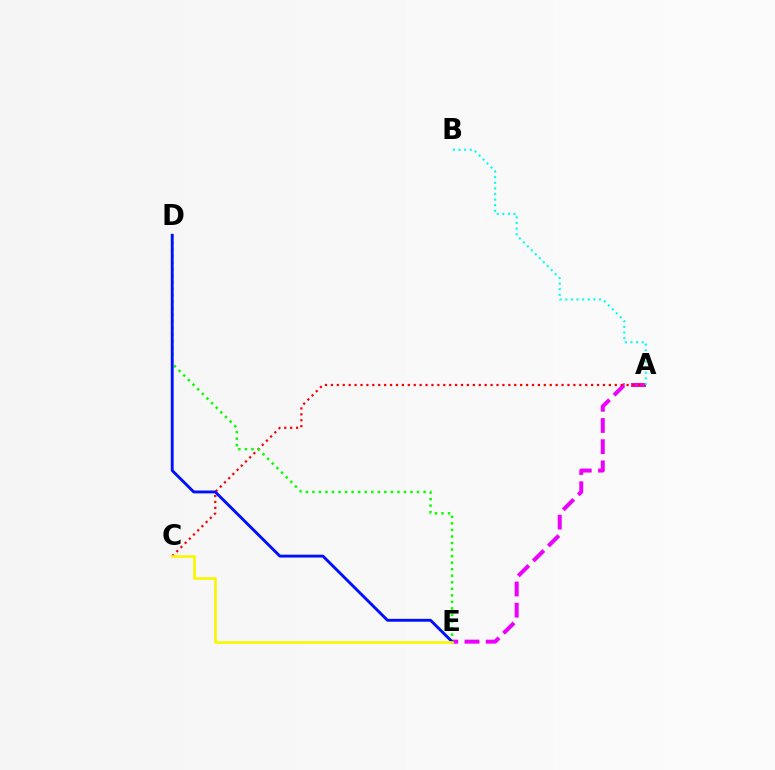{('A', 'E'): [{'color': '#ee00ff', 'line_style': 'dashed', 'thickness': 2.88}], ('A', 'C'): [{'color': '#ff0000', 'line_style': 'dotted', 'thickness': 1.61}], ('D', 'E'): [{'color': '#08ff00', 'line_style': 'dotted', 'thickness': 1.78}, {'color': '#0010ff', 'line_style': 'solid', 'thickness': 2.07}], ('C', 'E'): [{'color': '#fcf500', 'line_style': 'solid', 'thickness': 1.89}], ('A', 'B'): [{'color': '#00fff6', 'line_style': 'dotted', 'thickness': 1.52}]}